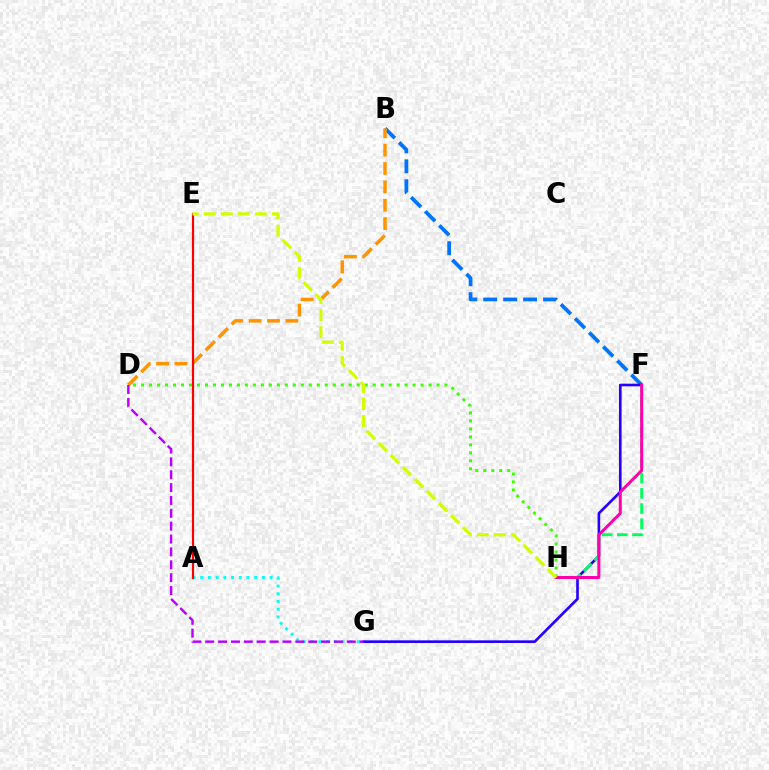{('B', 'F'): [{'color': '#0074ff', 'line_style': 'dashed', 'thickness': 2.71}], ('A', 'G'): [{'color': '#00fff6', 'line_style': 'dotted', 'thickness': 2.1}], ('B', 'D'): [{'color': '#ff9400', 'line_style': 'dashed', 'thickness': 2.5}], ('F', 'G'): [{'color': '#2500ff', 'line_style': 'solid', 'thickness': 1.9}], ('D', 'H'): [{'color': '#3dff00', 'line_style': 'dotted', 'thickness': 2.17}], ('A', 'E'): [{'color': '#ff0000', 'line_style': 'solid', 'thickness': 1.59}], ('F', 'H'): [{'color': '#00ff5c', 'line_style': 'dashed', 'thickness': 2.06}, {'color': '#ff00ac', 'line_style': 'solid', 'thickness': 2.15}], ('D', 'G'): [{'color': '#b900ff', 'line_style': 'dashed', 'thickness': 1.75}], ('E', 'H'): [{'color': '#d1ff00', 'line_style': 'dashed', 'thickness': 2.31}]}